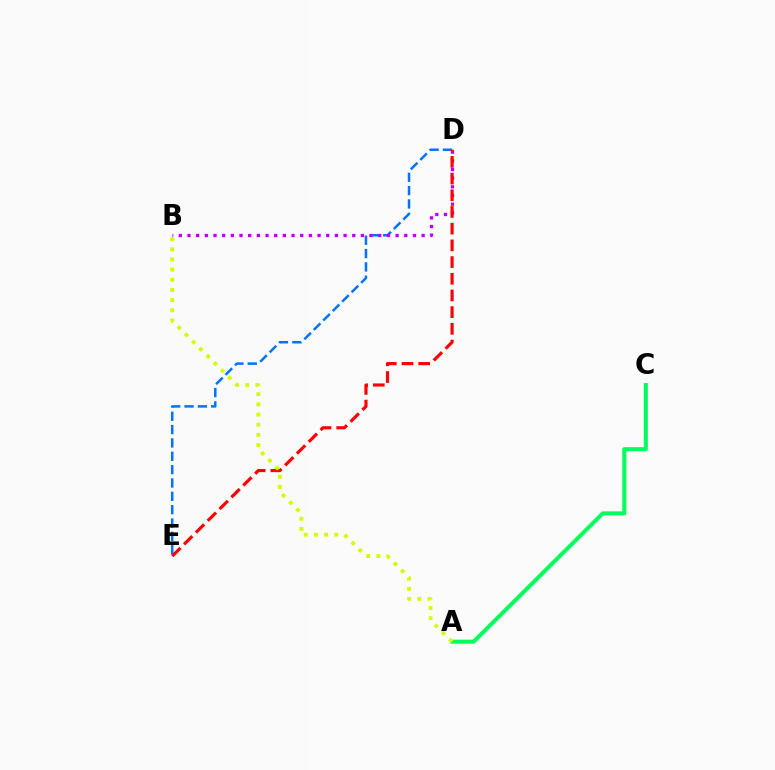{('D', 'E'): [{'color': '#0074ff', 'line_style': 'dashed', 'thickness': 1.81}, {'color': '#ff0000', 'line_style': 'dashed', 'thickness': 2.27}], ('B', 'D'): [{'color': '#b900ff', 'line_style': 'dotted', 'thickness': 2.36}], ('A', 'C'): [{'color': '#00ff5c', 'line_style': 'solid', 'thickness': 2.89}], ('A', 'B'): [{'color': '#d1ff00', 'line_style': 'dotted', 'thickness': 2.76}]}